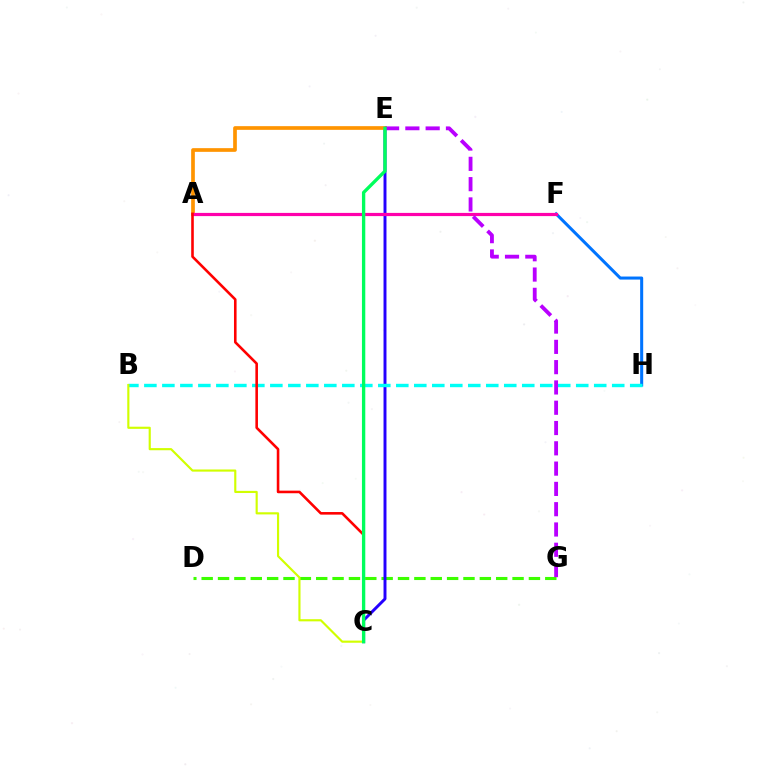{('D', 'G'): [{'color': '#3dff00', 'line_style': 'dashed', 'thickness': 2.22}], ('F', 'H'): [{'color': '#0074ff', 'line_style': 'solid', 'thickness': 2.19}], ('C', 'E'): [{'color': '#2500ff', 'line_style': 'solid', 'thickness': 2.12}, {'color': '#00ff5c', 'line_style': 'solid', 'thickness': 2.41}], ('B', 'H'): [{'color': '#00fff6', 'line_style': 'dashed', 'thickness': 2.44}], ('A', 'E'): [{'color': '#ff9400', 'line_style': 'solid', 'thickness': 2.66}], ('A', 'F'): [{'color': '#ff00ac', 'line_style': 'solid', 'thickness': 2.3}], ('E', 'G'): [{'color': '#b900ff', 'line_style': 'dashed', 'thickness': 2.76}], ('A', 'C'): [{'color': '#ff0000', 'line_style': 'solid', 'thickness': 1.87}], ('B', 'C'): [{'color': '#d1ff00', 'line_style': 'solid', 'thickness': 1.55}]}